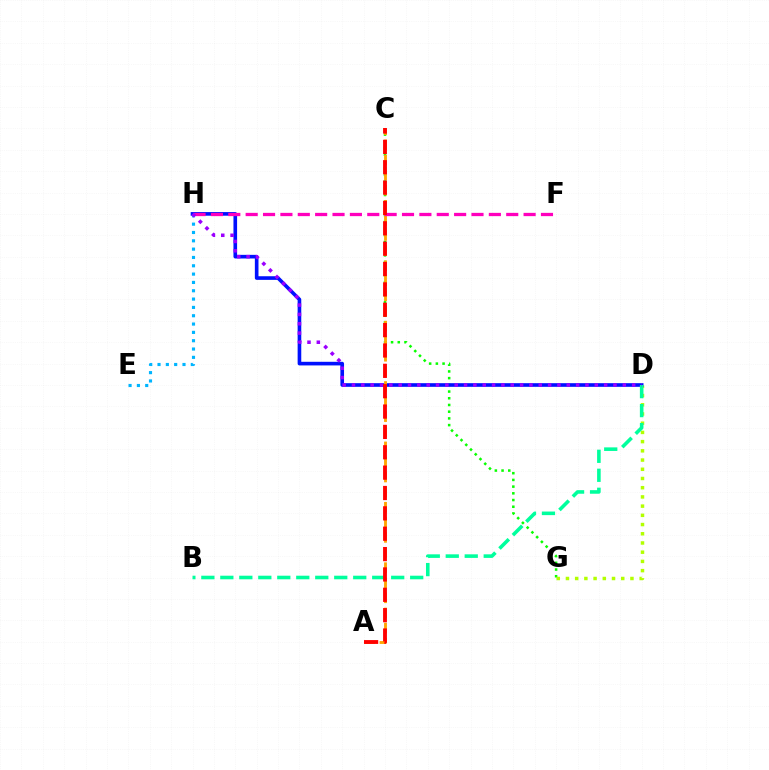{('C', 'G'): [{'color': '#08ff00', 'line_style': 'dotted', 'thickness': 1.82}], ('D', 'G'): [{'color': '#b3ff00', 'line_style': 'dotted', 'thickness': 2.5}], ('E', 'H'): [{'color': '#00b5ff', 'line_style': 'dotted', 'thickness': 2.26}], ('D', 'H'): [{'color': '#0010ff', 'line_style': 'solid', 'thickness': 2.61}, {'color': '#9b00ff', 'line_style': 'dotted', 'thickness': 2.54}], ('B', 'D'): [{'color': '#00ff9d', 'line_style': 'dashed', 'thickness': 2.58}], ('A', 'C'): [{'color': '#ffa500', 'line_style': 'dashed', 'thickness': 2.05}, {'color': '#ff0000', 'line_style': 'dashed', 'thickness': 2.77}], ('F', 'H'): [{'color': '#ff00bd', 'line_style': 'dashed', 'thickness': 2.36}]}